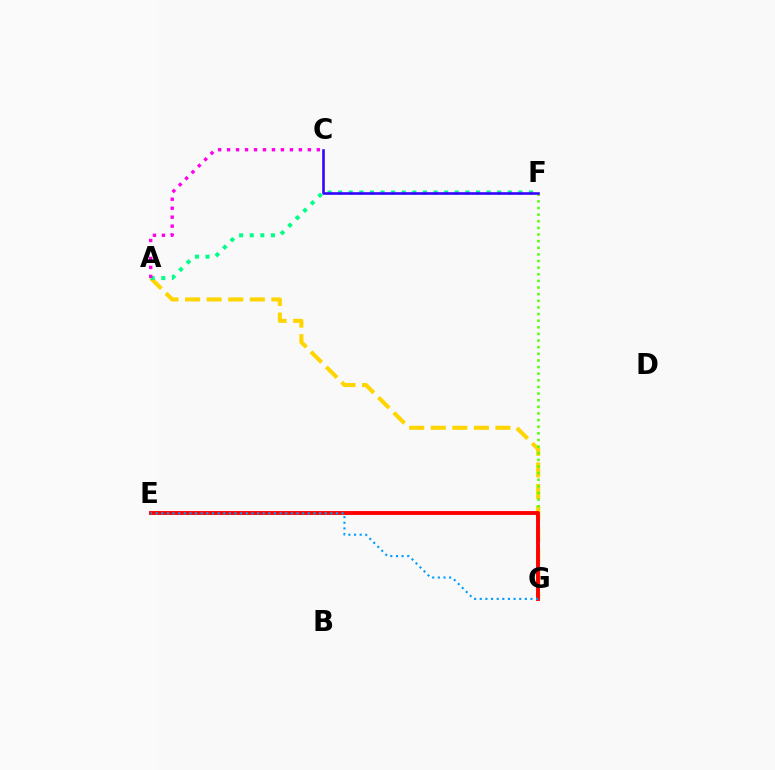{('A', 'G'): [{'color': '#ffd500', 'line_style': 'dashed', 'thickness': 2.93}], ('F', 'G'): [{'color': '#4fff00', 'line_style': 'dotted', 'thickness': 1.8}], ('A', 'F'): [{'color': '#00ff86', 'line_style': 'dotted', 'thickness': 2.88}], ('A', 'C'): [{'color': '#ff00ed', 'line_style': 'dotted', 'thickness': 2.44}], ('E', 'G'): [{'color': '#ff0000', 'line_style': 'solid', 'thickness': 2.8}, {'color': '#009eff', 'line_style': 'dotted', 'thickness': 1.53}], ('C', 'F'): [{'color': '#3700ff', 'line_style': 'solid', 'thickness': 1.87}]}